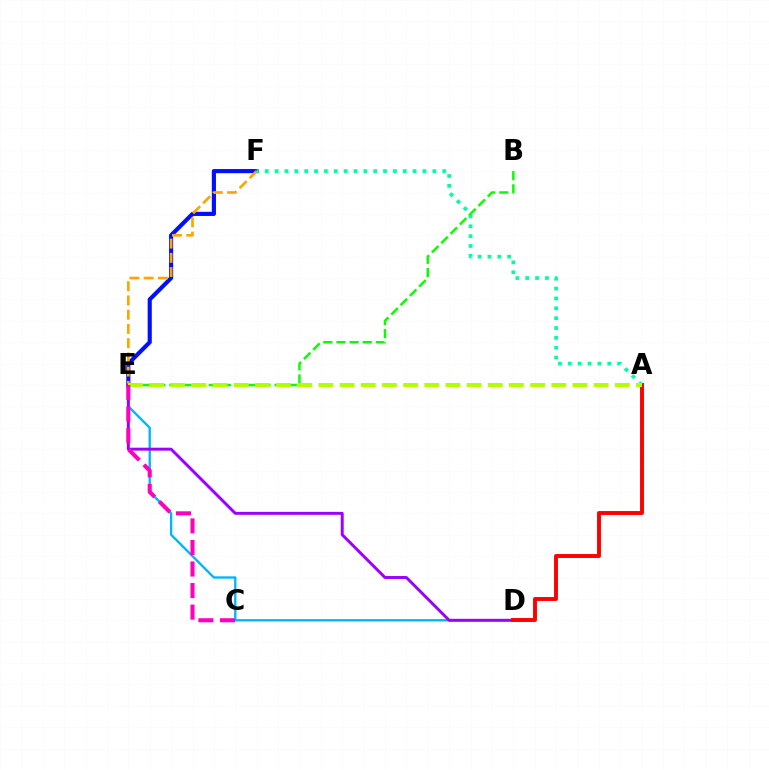{('D', 'E'): [{'color': '#00b5ff', 'line_style': 'solid', 'thickness': 1.68}, {'color': '#9b00ff', 'line_style': 'solid', 'thickness': 2.11}], ('E', 'F'): [{'color': '#0010ff', 'line_style': 'solid', 'thickness': 2.98}, {'color': '#ffa500', 'line_style': 'dashed', 'thickness': 1.93}], ('A', 'F'): [{'color': '#00ff9d', 'line_style': 'dotted', 'thickness': 2.68}], ('A', 'D'): [{'color': '#ff0000', 'line_style': 'solid', 'thickness': 2.81}], ('B', 'E'): [{'color': '#08ff00', 'line_style': 'dashed', 'thickness': 1.79}], ('A', 'E'): [{'color': '#b3ff00', 'line_style': 'dashed', 'thickness': 2.88}], ('C', 'E'): [{'color': '#ff00bd', 'line_style': 'dashed', 'thickness': 2.93}]}